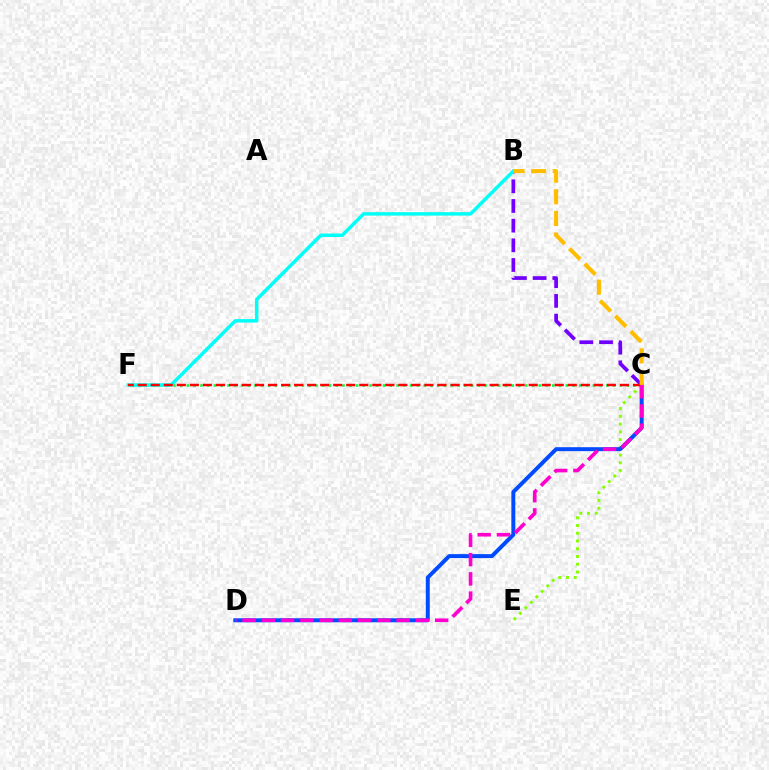{('C', 'E'): [{'color': '#84ff00', 'line_style': 'dotted', 'thickness': 2.1}], ('C', 'F'): [{'color': '#00ff39', 'line_style': 'dotted', 'thickness': 1.84}, {'color': '#ff0000', 'line_style': 'dashed', 'thickness': 1.77}], ('C', 'D'): [{'color': '#004bff', 'line_style': 'solid', 'thickness': 2.85}, {'color': '#ff00cf', 'line_style': 'dashed', 'thickness': 2.62}], ('B', 'C'): [{'color': '#7200ff', 'line_style': 'dashed', 'thickness': 2.67}, {'color': '#ffbd00', 'line_style': 'dashed', 'thickness': 2.94}], ('B', 'F'): [{'color': '#00fff6', 'line_style': 'solid', 'thickness': 2.51}]}